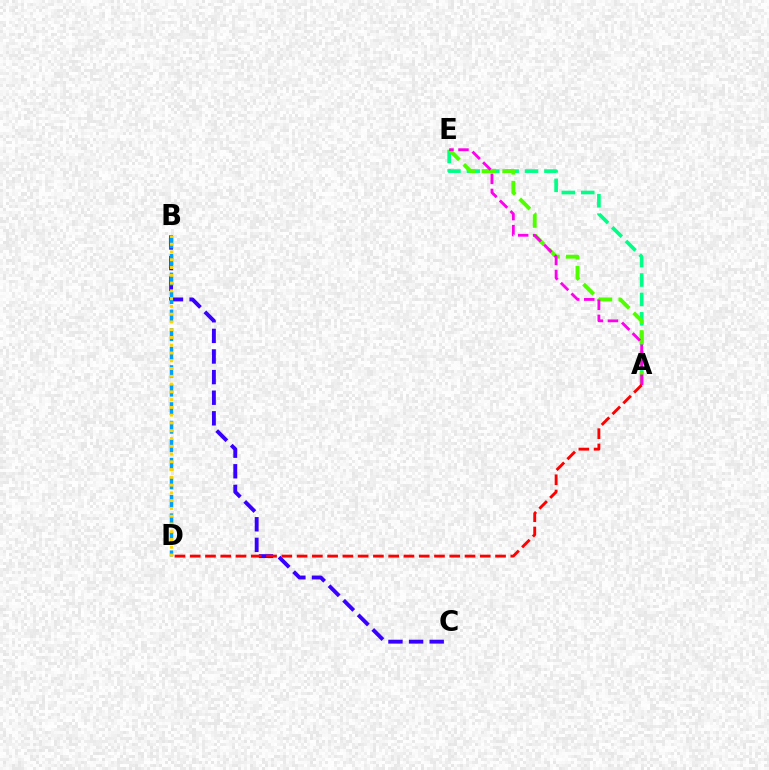{('B', 'C'): [{'color': '#3700ff', 'line_style': 'dashed', 'thickness': 2.8}], ('B', 'D'): [{'color': '#009eff', 'line_style': 'dashed', 'thickness': 2.52}, {'color': '#ffd500', 'line_style': 'dotted', 'thickness': 2.11}], ('A', 'E'): [{'color': '#00ff86', 'line_style': 'dashed', 'thickness': 2.64}, {'color': '#4fff00', 'line_style': 'dashed', 'thickness': 2.81}, {'color': '#ff00ed', 'line_style': 'dashed', 'thickness': 2.04}], ('A', 'D'): [{'color': '#ff0000', 'line_style': 'dashed', 'thickness': 2.07}]}